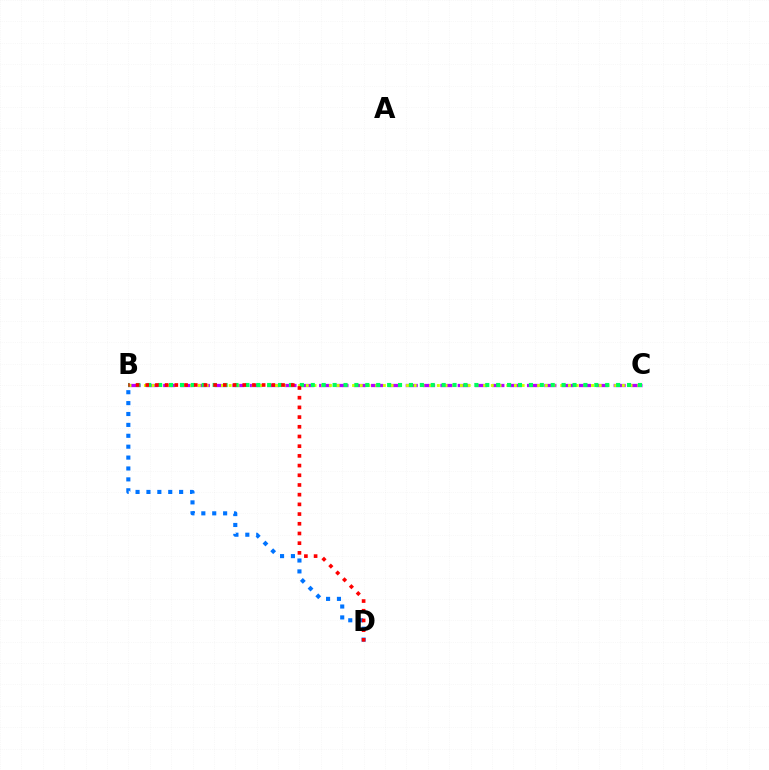{('B', 'D'): [{'color': '#0074ff', 'line_style': 'dotted', 'thickness': 2.96}, {'color': '#ff0000', 'line_style': 'dotted', 'thickness': 2.64}], ('B', 'C'): [{'color': '#b900ff', 'line_style': 'dashed', 'thickness': 2.35}, {'color': '#d1ff00', 'line_style': 'dotted', 'thickness': 2.09}, {'color': '#00ff5c', 'line_style': 'dotted', 'thickness': 2.96}]}